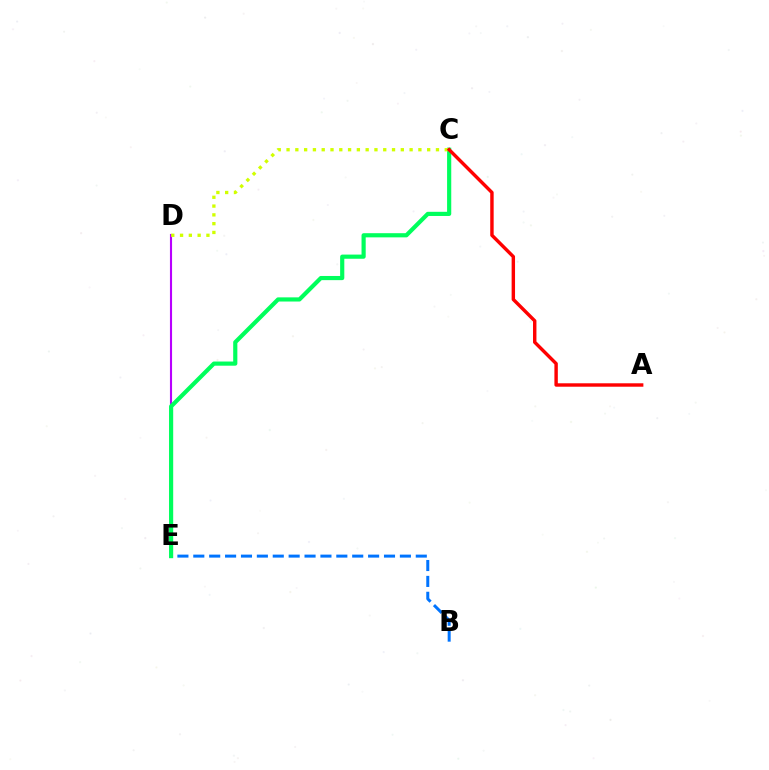{('D', 'E'): [{'color': '#b900ff', 'line_style': 'solid', 'thickness': 1.53}], ('B', 'E'): [{'color': '#0074ff', 'line_style': 'dashed', 'thickness': 2.16}], ('C', 'E'): [{'color': '#00ff5c', 'line_style': 'solid', 'thickness': 3.0}], ('C', 'D'): [{'color': '#d1ff00', 'line_style': 'dotted', 'thickness': 2.39}], ('A', 'C'): [{'color': '#ff0000', 'line_style': 'solid', 'thickness': 2.46}]}